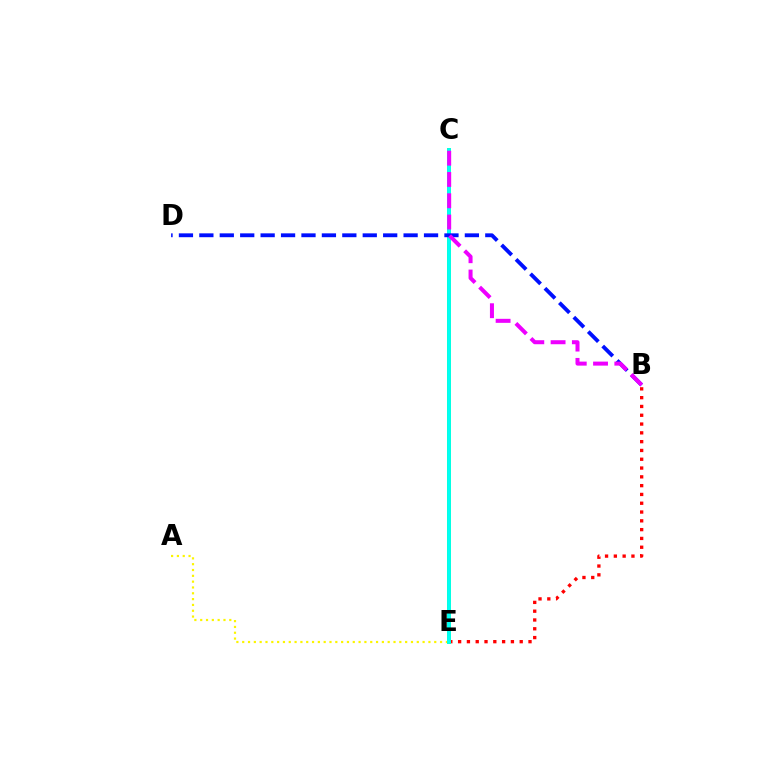{('A', 'E'): [{'color': '#fcf500', 'line_style': 'dotted', 'thickness': 1.58}], ('B', 'E'): [{'color': '#ff0000', 'line_style': 'dotted', 'thickness': 2.39}], ('C', 'E'): [{'color': '#08ff00', 'line_style': 'solid', 'thickness': 2.65}, {'color': '#00fff6', 'line_style': 'solid', 'thickness': 2.75}], ('B', 'D'): [{'color': '#0010ff', 'line_style': 'dashed', 'thickness': 2.77}], ('B', 'C'): [{'color': '#ee00ff', 'line_style': 'dashed', 'thickness': 2.89}]}